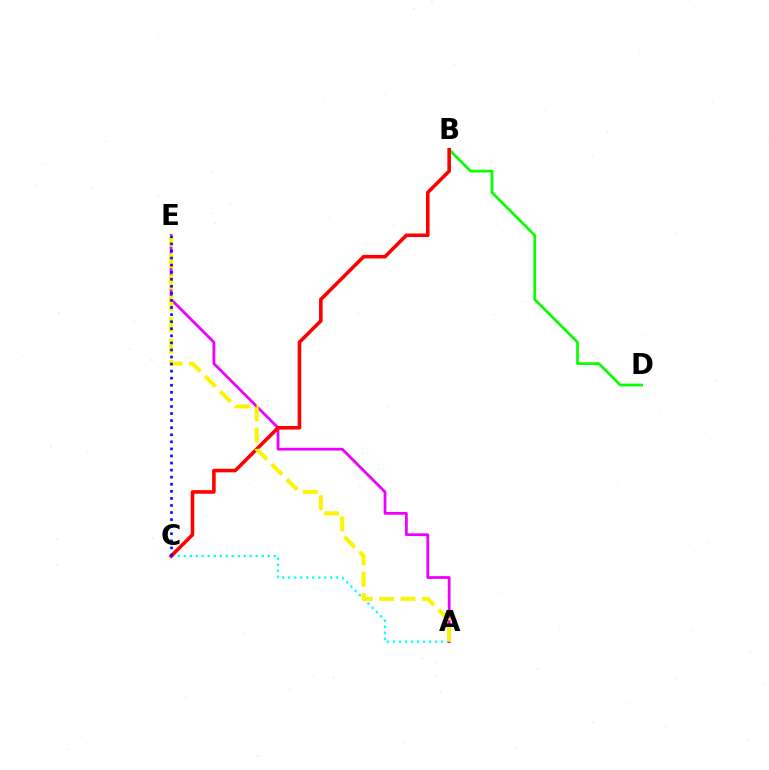{('B', 'D'): [{'color': '#08ff00', 'line_style': 'solid', 'thickness': 1.96}], ('A', 'C'): [{'color': '#00fff6', 'line_style': 'dotted', 'thickness': 1.63}], ('A', 'E'): [{'color': '#ee00ff', 'line_style': 'solid', 'thickness': 2.0}, {'color': '#fcf500', 'line_style': 'dashed', 'thickness': 2.9}], ('B', 'C'): [{'color': '#ff0000', 'line_style': 'solid', 'thickness': 2.58}], ('C', 'E'): [{'color': '#0010ff', 'line_style': 'dotted', 'thickness': 1.92}]}